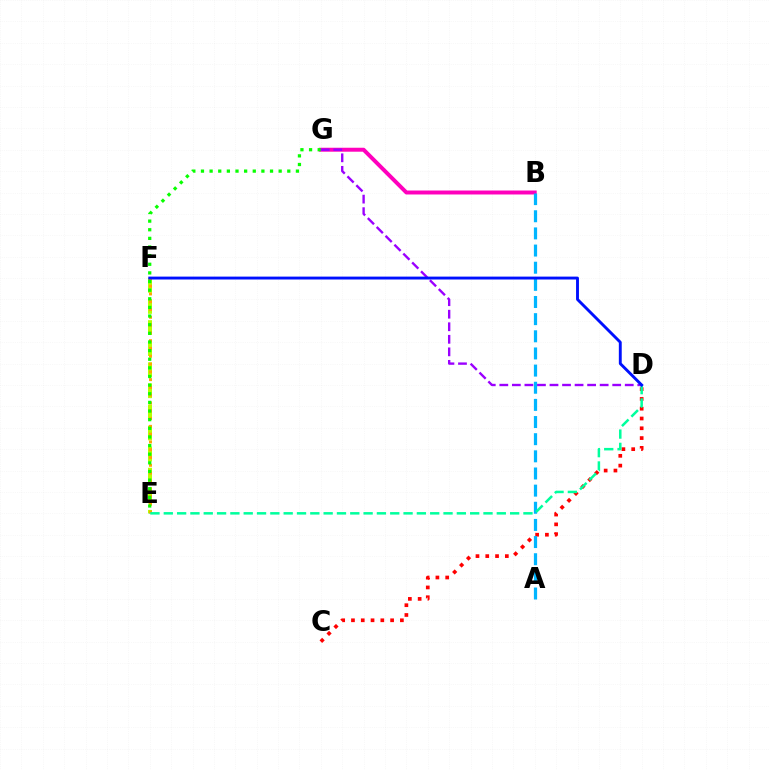{('B', 'G'): [{'color': '#ff00bd', 'line_style': 'solid', 'thickness': 2.85}], ('E', 'F'): [{'color': '#b3ff00', 'line_style': 'dashed', 'thickness': 2.86}, {'color': '#ffa500', 'line_style': 'dotted', 'thickness': 2.12}], ('C', 'D'): [{'color': '#ff0000', 'line_style': 'dotted', 'thickness': 2.66}], ('A', 'B'): [{'color': '#00b5ff', 'line_style': 'dashed', 'thickness': 2.33}], ('E', 'G'): [{'color': '#08ff00', 'line_style': 'dotted', 'thickness': 2.35}], ('D', 'E'): [{'color': '#00ff9d', 'line_style': 'dashed', 'thickness': 1.81}], ('D', 'G'): [{'color': '#9b00ff', 'line_style': 'dashed', 'thickness': 1.7}], ('D', 'F'): [{'color': '#0010ff', 'line_style': 'solid', 'thickness': 2.08}]}